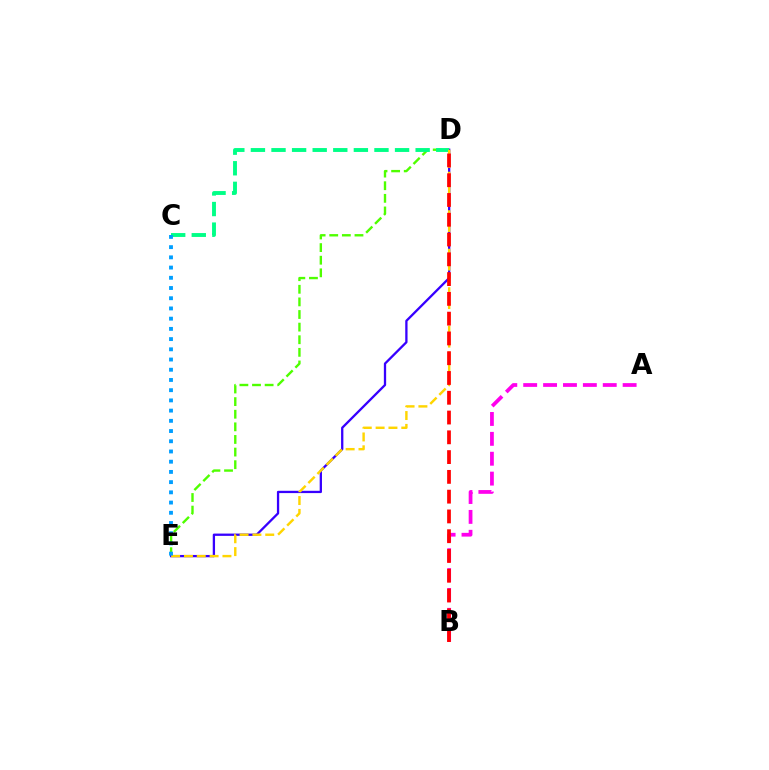{('A', 'B'): [{'color': '#ff00ed', 'line_style': 'dashed', 'thickness': 2.7}], ('D', 'E'): [{'color': '#4fff00', 'line_style': 'dashed', 'thickness': 1.71}, {'color': '#3700ff', 'line_style': 'solid', 'thickness': 1.65}, {'color': '#ffd500', 'line_style': 'dashed', 'thickness': 1.74}], ('C', 'D'): [{'color': '#00ff86', 'line_style': 'dashed', 'thickness': 2.8}], ('B', 'D'): [{'color': '#ff0000', 'line_style': 'dashed', 'thickness': 2.69}], ('C', 'E'): [{'color': '#009eff', 'line_style': 'dotted', 'thickness': 2.78}]}